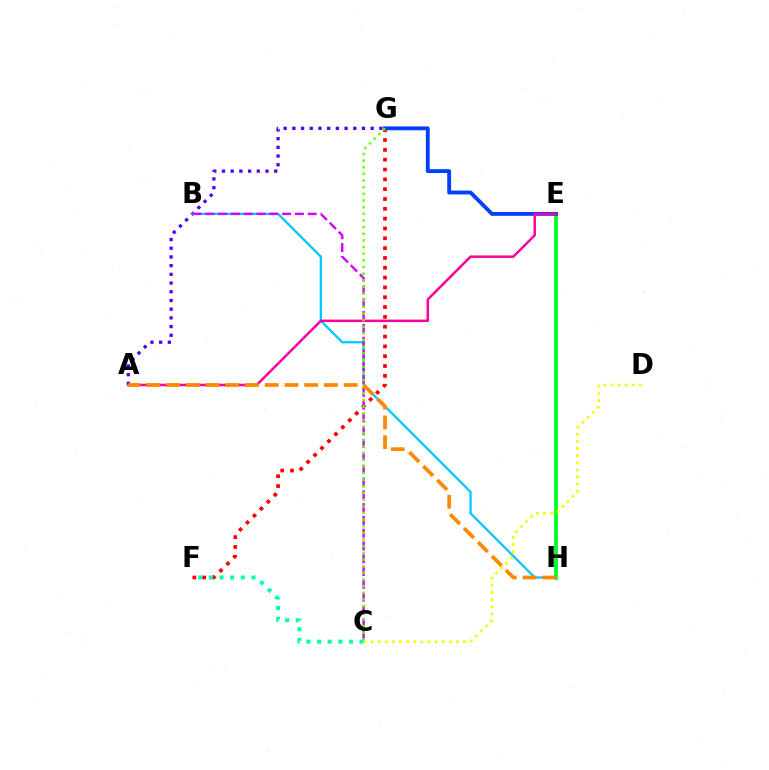{('A', 'G'): [{'color': '#4f00ff', 'line_style': 'dotted', 'thickness': 2.36}], ('F', 'G'): [{'color': '#ff0000', 'line_style': 'dotted', 'thickness': 2.67}], ('C', 'F'): [{'color': '#00ffaf', 'line_style': 'dotted', 'thickness': 2.89}], ('B', 'H'): [{'color': '#00c7ff', 'line_style': 'solid', 'thickness': 1.64}], ('B', 'C'): [{'color': '#d600ff', 'line_style': 'dashed', 'thickness': 1.74}], ('E', 'H'): [{'color': '#00ff27', 'line_style': 'solid', 'thickness': 2.74}], ('E', 'G'): [{'color': '#003fff', 'line_style': 'solid', 'thickness': 2.77}], ('A', 'E'): [{'color': '#ff00a0', 'line_style': 'solid', 'thickness': 1.8}], ('C', 'D'): [{'color': '#eeff00', 'line_style': 'dotted', 'thickness': 1.93}], ('C', 'G'): [{'color': '#66ff00', 'line_style': 'dotted', 'thickness': 1.81}], ('A', 'H'): [{'color': '#ff8800', 'line_style': 'dashed', 'thickness': 2.68}]}